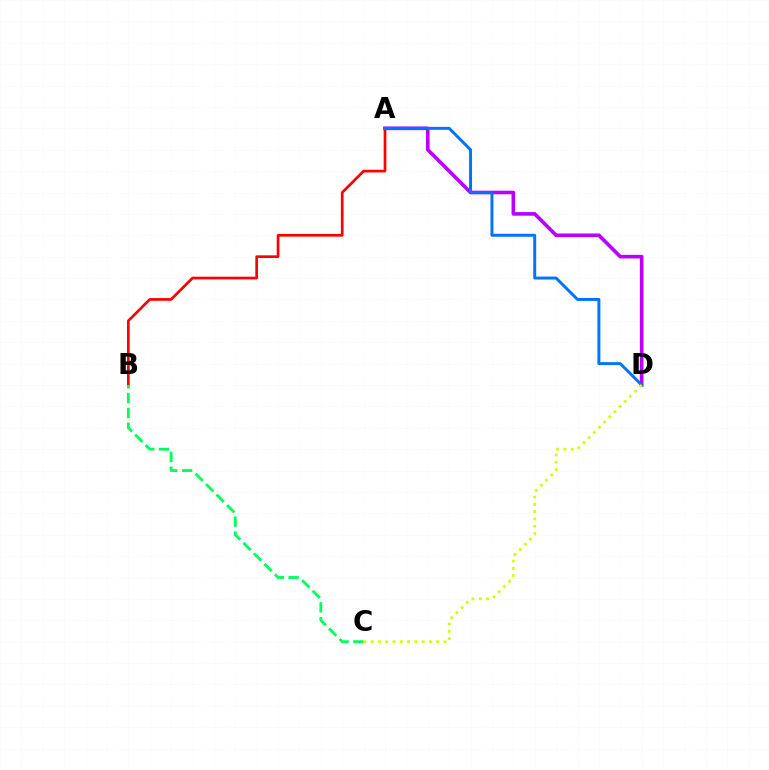{('A', 'D'): [{'color': '#b900ff', 'line_style': 'solid', 'thickness': 2.61}, {'color': '#0074ff', 'line_style': 'solid', 'thickness': 2.13}], ('A', 'B'): [{'color': '#ff0000', 'line_style': 'solid', 'thickness': 1.94}], ('B', 'C'): [{'color': '#00ff5c', 'line_style': 'dashed', 'thickness': 2.02}], ('C', 'D'): [{'color': '#d1ff00', 'line_style': 'dotted', 'thickness': 1.98}]}